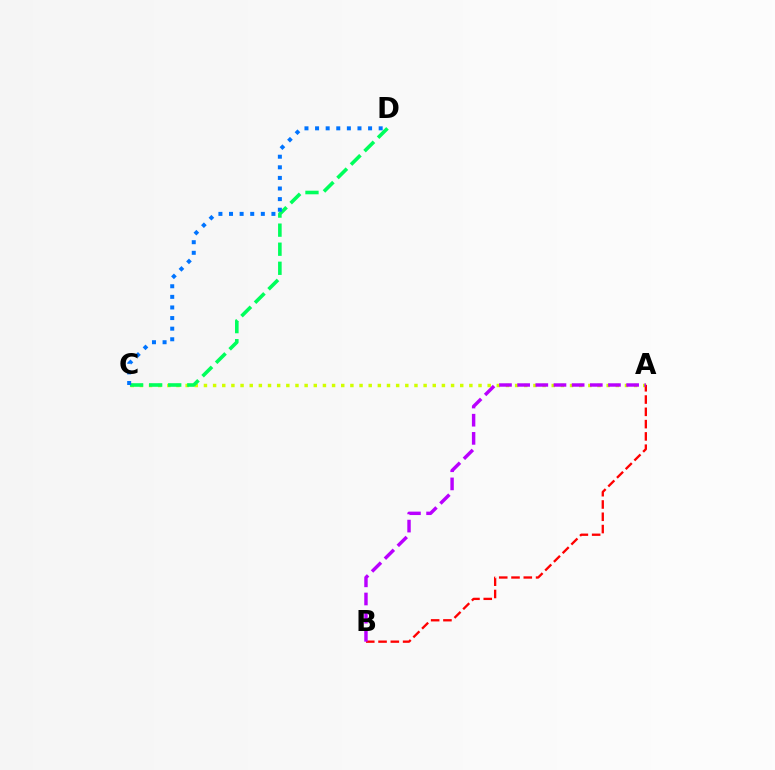{('A', 'C'): [{'color': '#d1ff00', 'line_style': 'dotted', 'thickness': 2.49}], ('C', 'D'): [{'color': '#00ff5c', 'line_style': 'dashed', 'thickness': 2.59}, {'color': '#0074ff', 'line_style': 'dotted', 'thickness': 2.88}], ('A', 'B'): [{'color': '#ff0000', 'line_style': 'dashed', 'thickness': 1.67}, {'color': '#b900ff', 'line_style': 'dashed', 'thickness': 2.47}]}